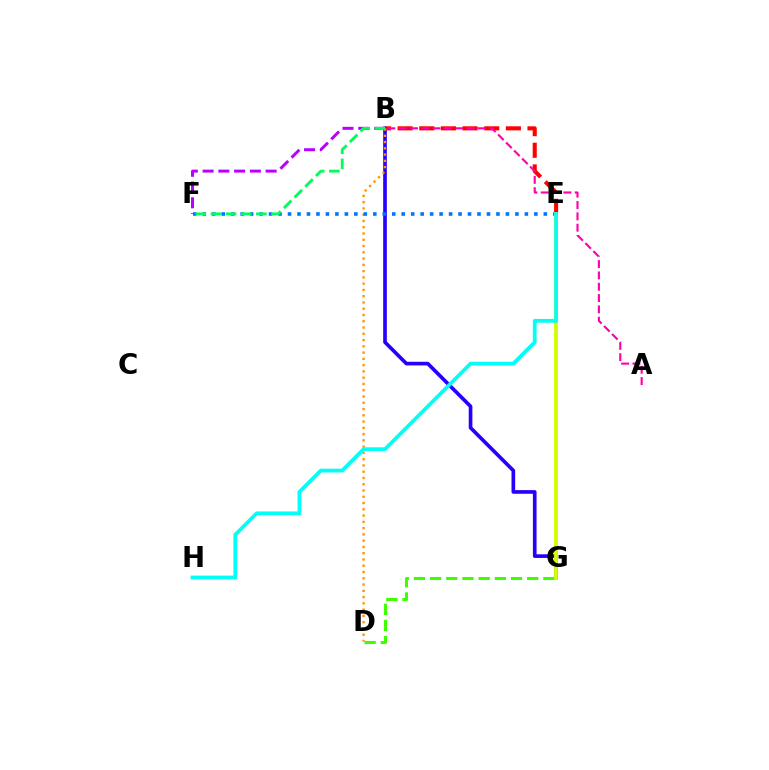{('B', 'G'): [{'color': '#2500ff', 'line_style': 'solid', 'thickness': 2.64}], ('B', 'E'): [{'color': '#ff0000', 'line_style': 'dashed', 'thickness': 2.94}], ('B', 'F'): [{'color': '#b900ff', 'line_style': 'dashed', 'thickness': 2.14}, {'color': '#00ff5c', 'line_style': 'dashed', 'thickness': 2.05}], ('B', 'D'): [{'color': '#ff9400', 'line_style': 'dotted', 'thickness': 1.7}], ('A', 'B'): [{'color': '#ff00ac', 'line_style': 'dashed', 'thickness': 1.54}], ('E', 'F'): [{'color': '#0074ff', 'line_style': 'dotted', 'thickness': 2.57}], ('D', 'G'): [{'color': '#3dff00', 'line_style': 'dashed', 'thickness': 2.2}], ('E', 'G'): [{'color': '#d1ff00', 'line_style': 'solid', 'thickness': 2.77}], ('E', 'H'): [{'color': '#00fff6', 'line_style': 'solid', 'thickness': 2.72}]}